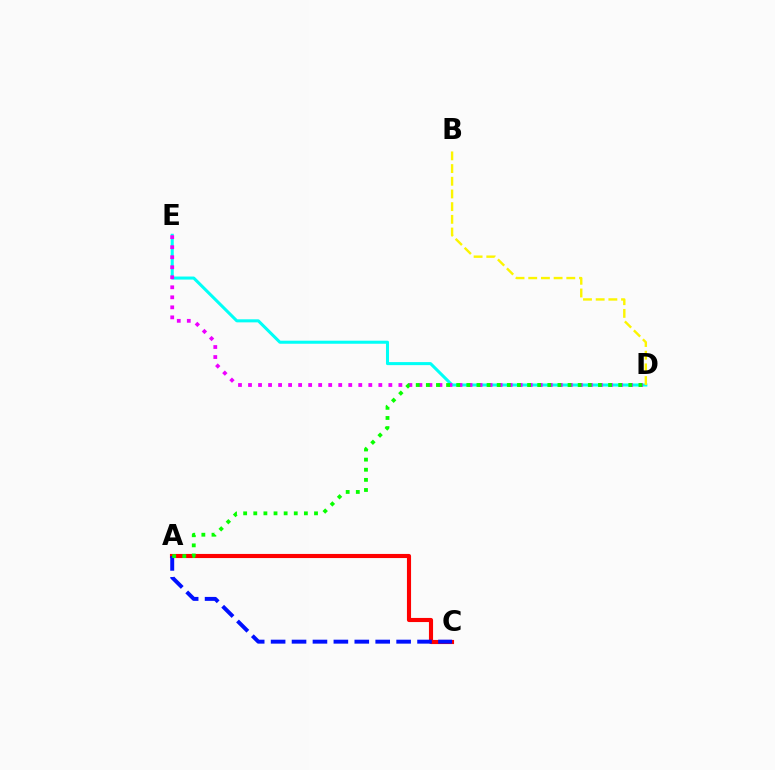{('A', 'C'): [{'color': '#ff0000', 'line_style': 'solid', 'thickness': 2.97}, {'color': '#0010ff', 'line_style': 'dashed', 'thickness': 2.84}], ('D', 'E'): [{'color': '#00fff6', 'line_style': 'solid', 'thickness': 2.19}, {'color': '#ee00ff', 'line_style': 'dotted', 'thickness': 2.72}], ('A', 'D'): [{'color': '#08ff00', 'line_style': 'dotted', 'thickness': 2.75}], ('B', 'D'): [{'color': '#fcf500', 'line_style': 'dashed', 'thickness': 1.72}]}